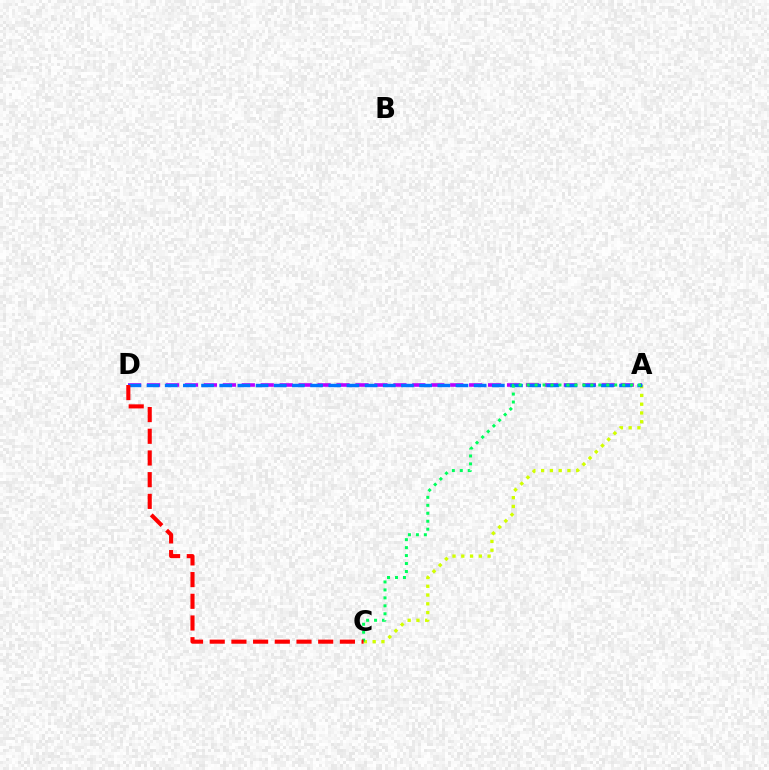{('A', 'C'): [{'color': '#d1ff00', 'line_style': 'dotted', 'thickness': 2.38}, {'color': '#00ff5c', 'line_style': 'dotted', 'thickness': 2.16}], ('A', 'D'): [{'color': '#b900ff', 'line_style': 'dashed', 'thickness': 2.57}, {'color': '#0074ff', 'line_style': 'dashed', 'thickness': 2.47}], ('C', 'D'): [{'color': '#ff0000', 'line_style': 'dashed', 'thickness': 2.95}]}